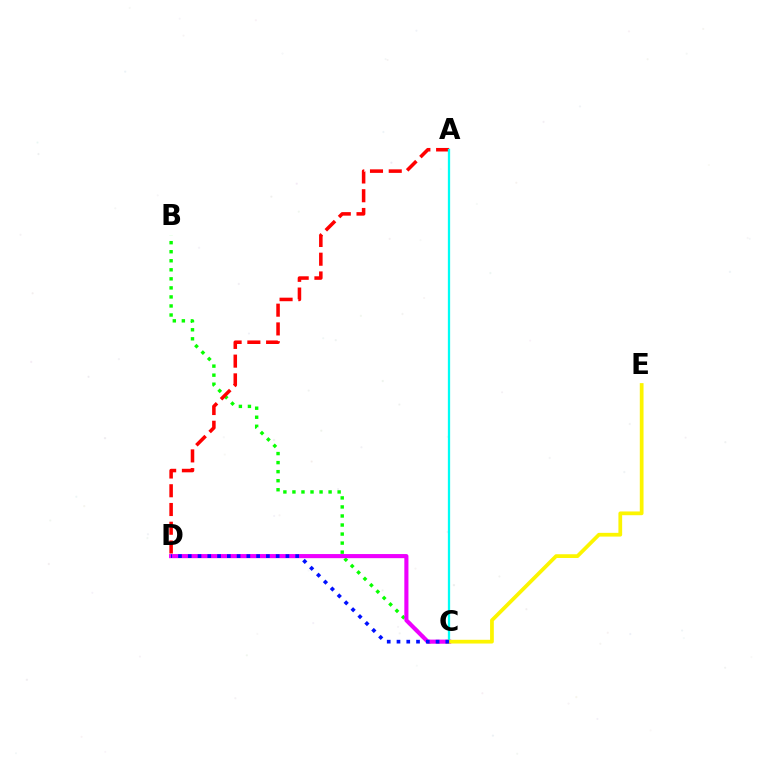{('B', 'C'): [{'color': '#08ff00', 'line_style': 'dotted', 'thickness': 2.46}], ('A', 'D'): [{'color': '#ff0000', 'line_style': 'dashed', 'thickness': 2.55}], ('C', 'D'): [{'color': '#ee00ff', 'line_style': 'solid', 'thickness': 2.96}, {'color': '#0010ff', 'line_style': 'dotted', 'thickness': 2.65}], ('A', 'C'): [{'color': '#00fff6', 'line_style': 'solid', 'thickness': 1.64}], ('C', 'E'): [{'color': '#fcf500', 'line_style': 'solid', 'thickness': 2.69}]}